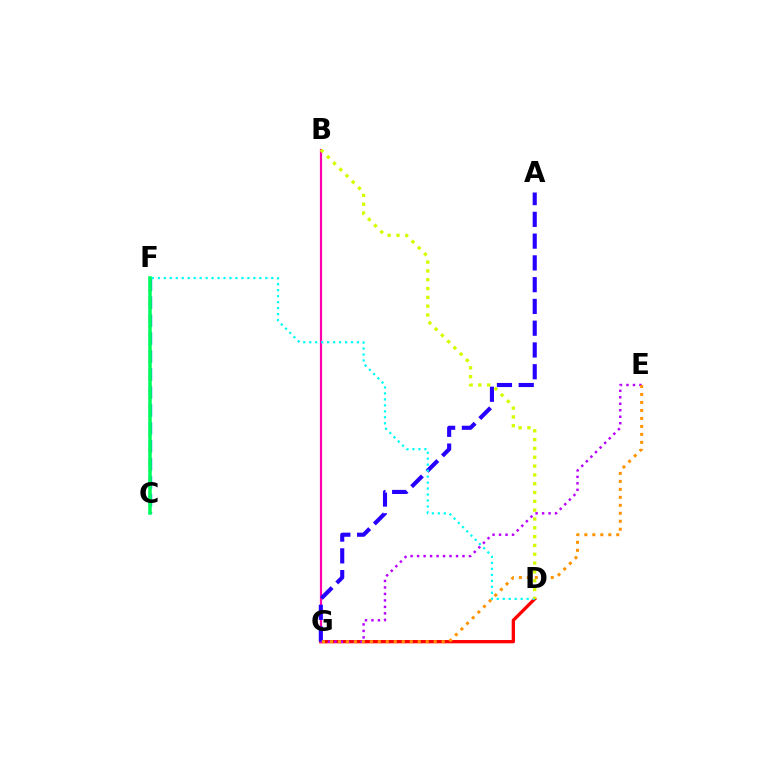{('C', 'F'): [{'color': '#0074ff', 'line_style': 'dashed', 'thickness': 2.44}, {'color': '#3dff00', 'line_style': 'dotted', 'thickness': 1.58}, {'color': '#00ff5c', 'line_style': 'solid', 'thickness': 2.55}], ('D', 'G'): [{'color': '#ff0000', 'line_style': 'solid', 'thickness': 2.37}], ('B', 'G'): [{'color': '#ff00ac', 'line_style': 'solid', 'thickness': 1.59}], ('A', 'G'): [{'color': '#2500ff', 'line_style': 'dashed', 'thickness': 2.96}], ('D', 'F'): [{'color': '#00fff6', 'line_style': 'dotted', 'thickness': 1.62}], ('E', 'G'): [{'color': '#b900ff', 'line_style': 'dotted', 'thickness': 1.76}, {'color': '#ff9400', 'line_style': 'dotted', 'thickness': 2.17}], ('B', 'D'): [{'color': '#d1ff00', 'line_style': 'dotted', 'thickness': 2.4}]}